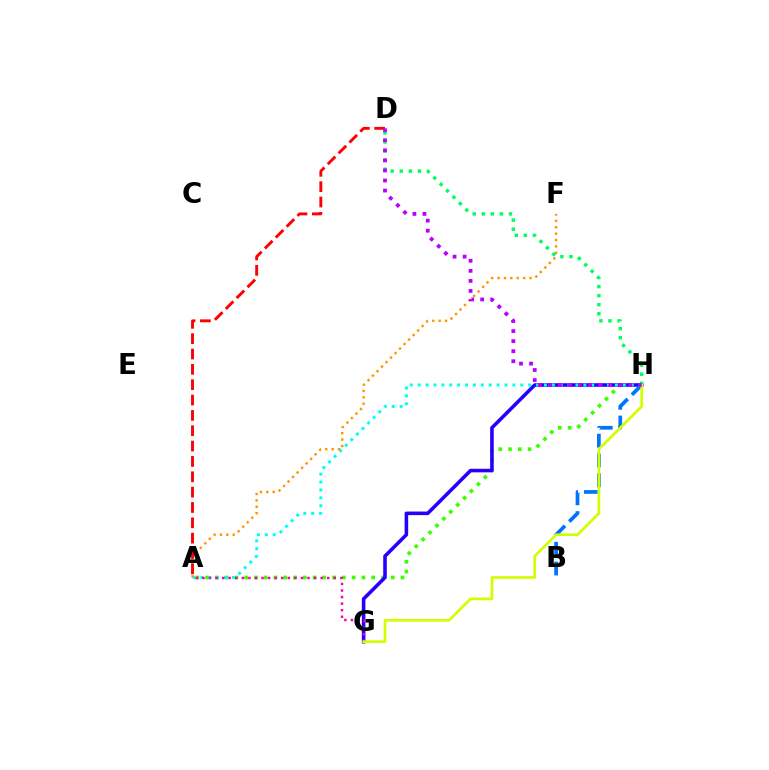{('A', 'H'): [{'color': '#3dff00', 'line_style': 'dotted', 'thickness': 2.66}, {'color': '#00fff6', 'line_style': 'dotted', 'thickness': 2.14}], ('G', 'H'): [{'color': '#2500ff', 'line_style': 'solid', 'thickness': 2.57}, {'color': '#d1ff00', 'line_style': 'solid', 'thickness': 1.94}], ('A', 'G'): [{'color': '#ff00ac', 'line_style': 'dotted', 'thickness': 1.78}], ('B', 'H'): [{'color': '#0074ff', 'line_style': 'dashed', 'thickness': 2.68}], ('A', 'F'): [{'color': '#ff9400', 'line_style': 'dotted', 'thickness': 1.74}], ('D', 'H'): [{'color': '#00ff5c', 'line_style': 'dotted', 'thickness': 2.46}, {'color': '#b900ff', 'line_style': 'dotted', 'thickness': 2.73}], ('A', 'D'): [{'color': '#ff0000', 'line_style': 'dashed', 'thickness': 2.08}]}